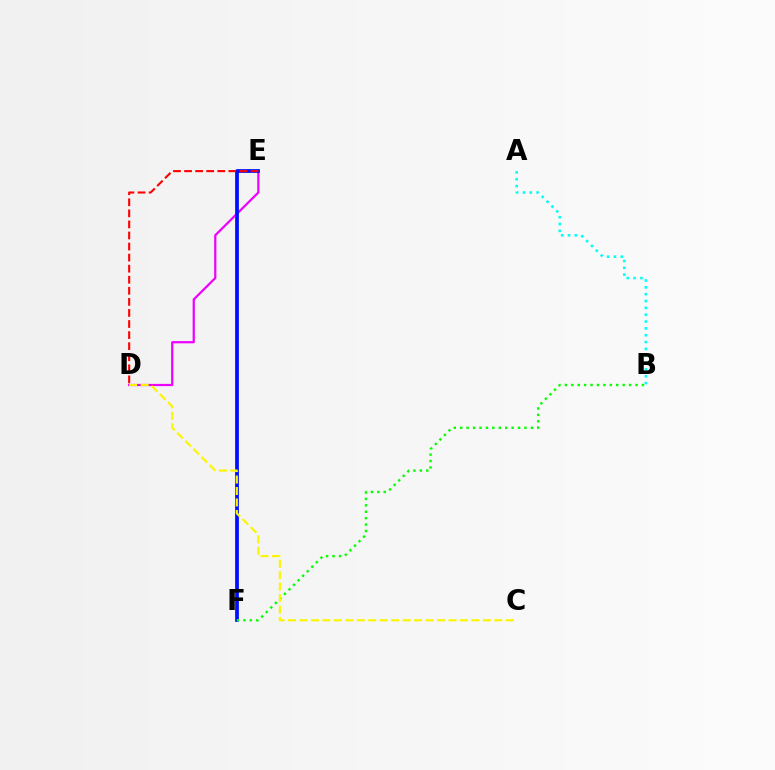{('A', 'B'): [{'color': '#00fff6', 'line_style': 'dotted', 'thickness': 1.86}], ('D', 'E'): [{'color': '#ee00ff', 'line_style': 'solid', 'thickness': 1.6}, {'color': '#ff0000', 'line_style': 'dashed', 'thickness': 1.5}], ('E', 'F'): [{'color': '#0010ff', 'line_style': 'solid', 'thickness': 2.71}], ('B', 'F'): [{'color': '#08ff00', 'line_style': 'dotted', 'thickness': 1.74}], ('C', 'D'): [{'color': '#fcf500', 'line_style': 'dashed', 'thickness': 1.56}]}